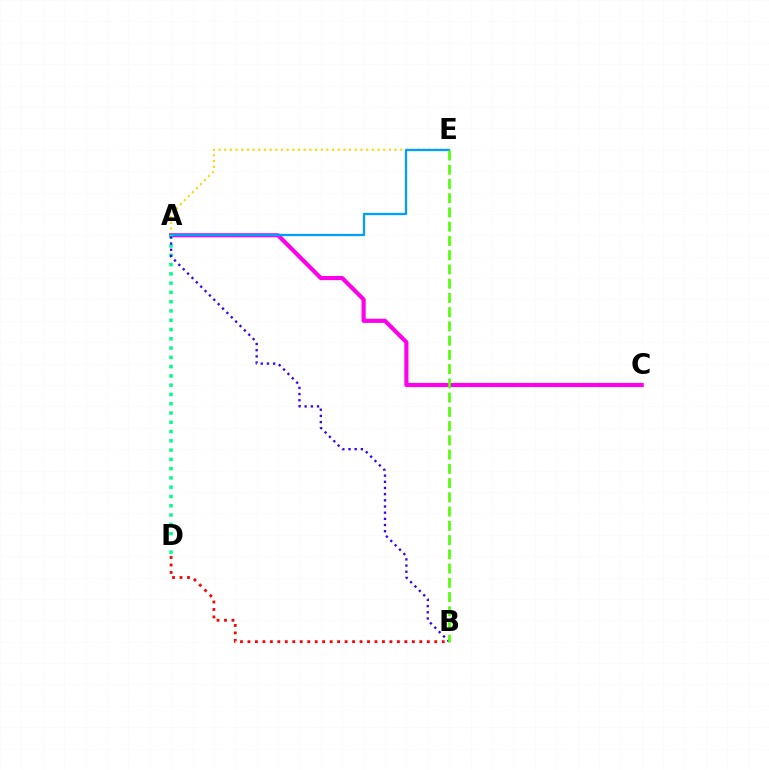{('A', 'E'): [{'color': '#ffd500', 'line_style': 'dotted', 'thickness': 1.54}, {'color': '#009eff', 'line_style': 'solid', 'thickness': 1.65}], ('A', 'C'): [{'color': '#ff00ed', 'line_style': 'solid', 'thickness': 2.98}], ('A', 'D'): [{'color': '#00ff86', 'line_style': 'dotted', 'thickness': 2.52}], ('A', 'B'): [{'color': '#3700ff', 'line_style': 'dotted', 'thickness': 1.68}], ('B', 'E'): [{'color': '#4fff00', 'line_style': 'dashed', 'thickness': 1.94}], ('B', 'D'): [{'color': '#ff0000', 'line_style': 'dotted', 'thickness': 2.03}]}